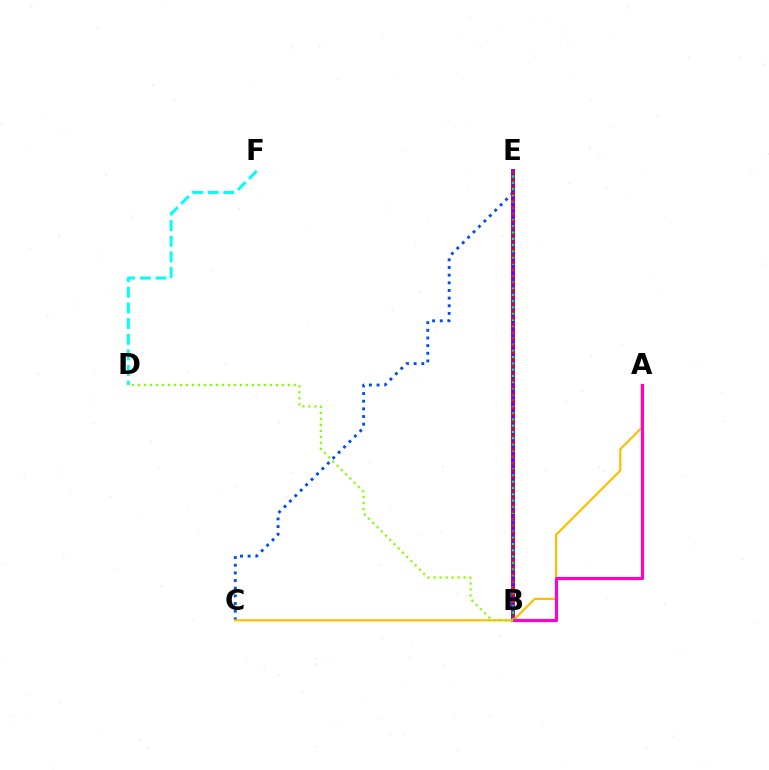{('D', 'F'): [{'color': '#00fff6', 'line_style': 'dashed', 'thickness': 2.13}], ('C', 'E'): [{'color': '#004bff', 'line_style': 'dotted', 'thickness': 2.08}], ('B', 'E'): [{'color': '#7200ff', 'line_style': 'solid', 'thickness': 2.8}, {'color': '#00ff39', 'line_style': 'dotted', 'thickness': 1.69}, {'color': '#ff0000', 'line_style': 'dotted', 'thickness': 1.88}], ('A', 'C'): [{'color': '#ffbd00', 'line_style': 'solid', 'thickness': 1.56}], ('A', 'B'): [{'color': '#ff00cf', 'line_style': 'solid', 'thickness': 2.26}], ('B', 'D'): [{'color': '#84ff00', 'line_style': 'dotted', 'thickness': 1.63}]}